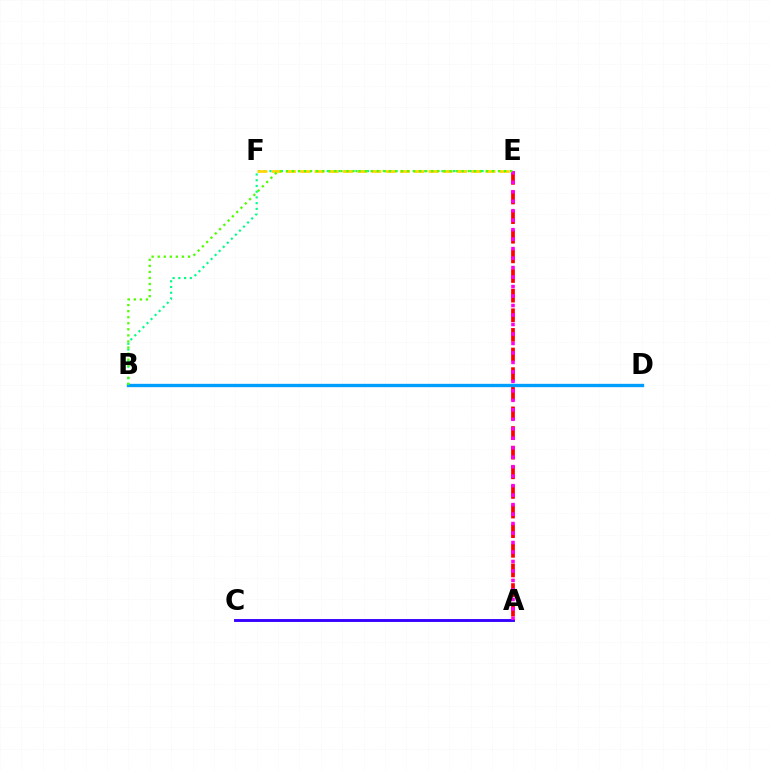{('A', 'C'): [{'color': '#3700ff', 'line_style': 'solid', 'thickness': 2.07}], ('B', 'E'): [{'color': '#00ff86', 'line_style': 'dotted', 'thickness': 1.56}, {'color': '#4fff00', 'line_style': 'dotted', 'thickness': 1.65}], ('A', 'E'): [{'color': '#ff0000', 'line_style': 'dashed', 'thickness': 2.67}, {'color': '#ff00ed', 'line_style': 'dotted', 'thickness': 2.58}], ('E', 'F'): [{'color': '#ffd500', 'line_style': 'dashed', 'thickness': 1.94}], ('B', 'D'): [{'color': '#009eff', 'line_style': 'solid', 'thickness': 2.4}]}